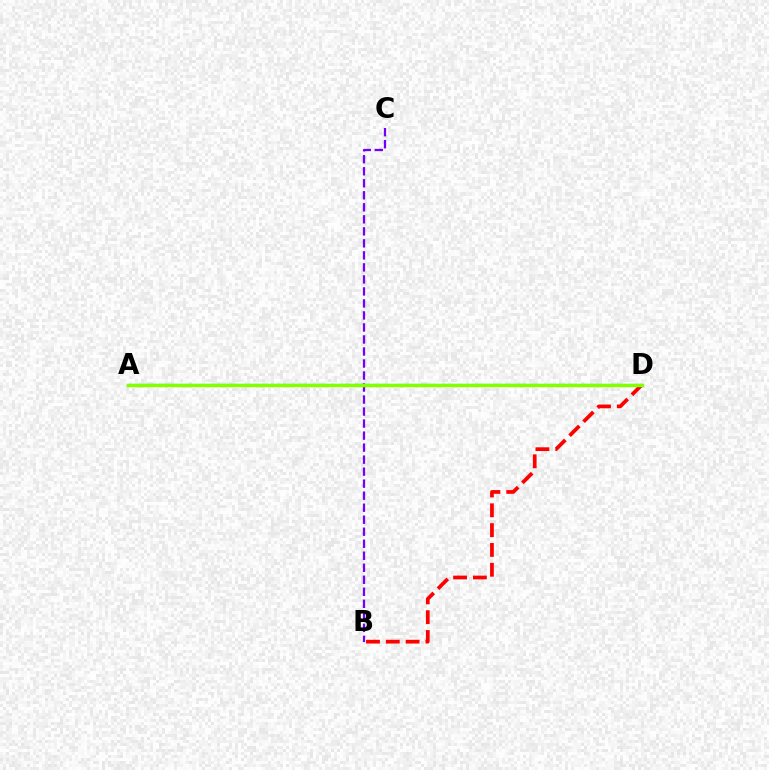{('A', 'D'): [{'color': '#00fff6', 'line_style': 'solid', 'thickness': 1.63}, {'color': '#84ff00', 'line_style': 'solid', 'thickness': 2.49}], ('B', 'D'): [{'color': '#ff0000', 'line_style': 'dashed', 'thickness': 2.69}], ('B', 'C'): [{'color': '#7200ff', 'line_style': 'dashed', 'thickness': 1.63}]}